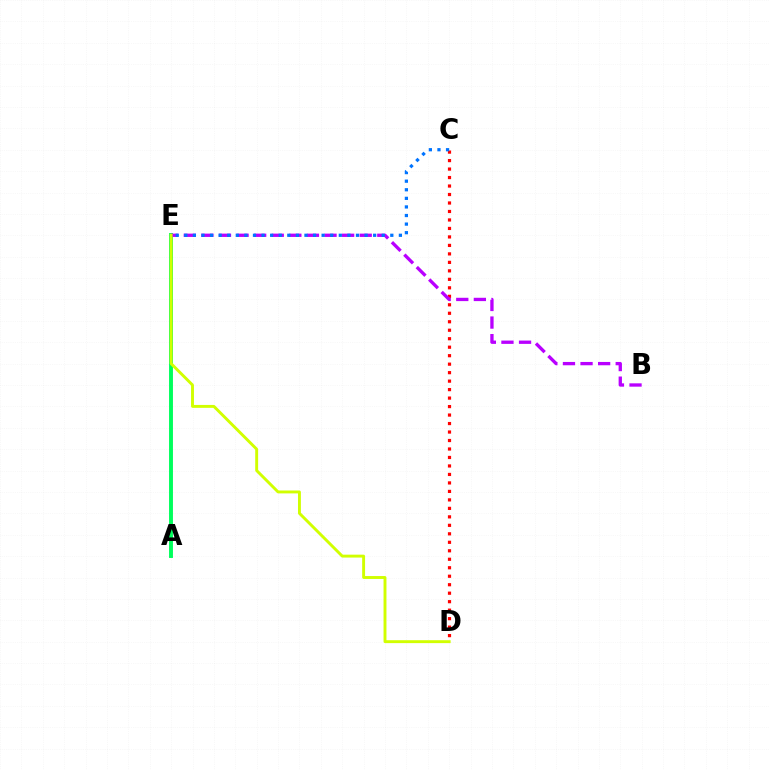{('C', 'D'): [{'color': '#ff0000', 'line_style': 'dotted', 'thickness': 2.3}], ('A', 'E'): [{'color': '#00ff5c', 'line_style': 'solid', 'thickness': 2.81}], ('B', 'E'): [{'color': '#b900ff', 'line_style': 'dashed', 'thickness': 2.39}], ('C', 'E'): [{'color': '#0074ff', 'line_style': 'dotted', 'thickness': 2.33}], ('D', 'E'): [{'color': '#d1ff00', 'line_style': 'solid', 'thickness': 2.1}]}